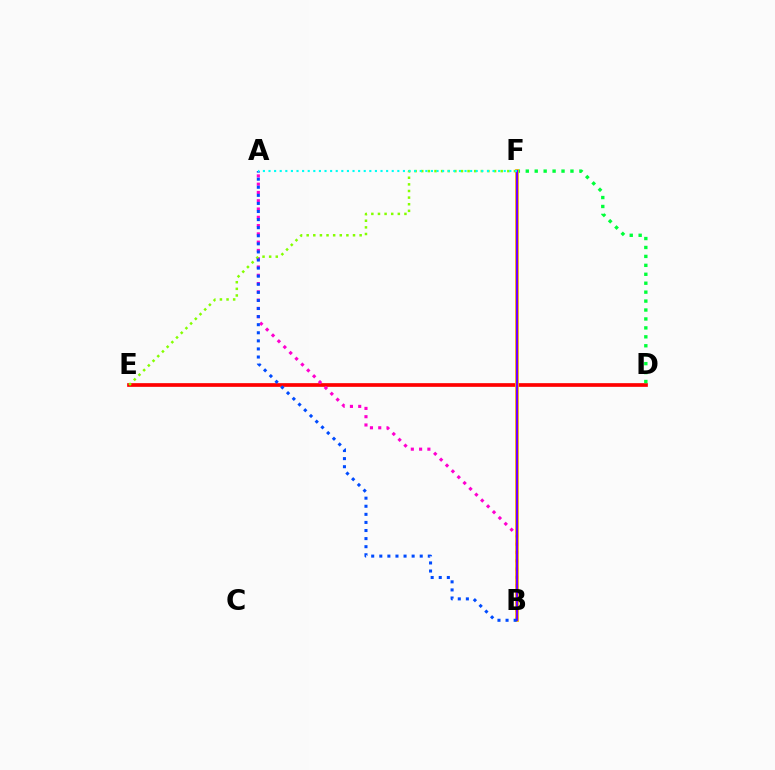{('D', 'E'): [{'color': '#ff0000', 'line_style': 'solid', 'thickness': 2.65}], ('A', 'B'): [{'color': '#ff00cf', 'line_style': 'dotted', 'thickness': 2.25}, {'color': '#004bff', 'line_style': 'dotted', 'thickness': 2.2}], ('D', 'F'): [{'color': '#00ff39', 'line_style': 'dotted', 'thickness': 2.43}], ('E', 'F'): [{'color': '#84ff00', 'line_style': 'dotted', 'thickness': 1.8}], ('B', 'F'): [{'color': '#ffbd00', 'line_style': 'solid', 'thickness': 2.72}, {'color': '#7200ff', 'line_style': 'solid', 'thickness': 1.56}], ('A', 'F'): [{'color': '#00fff6', 'line_style': 'dotted', 'thickness': 1.52}]}